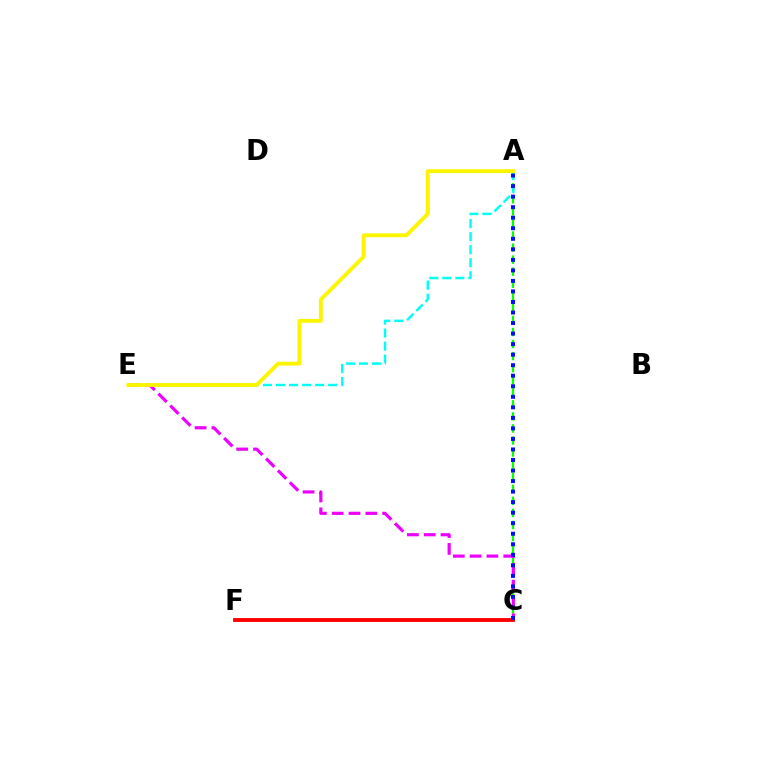{('A', 'C'): [{'color': '#08ff00', 'line_style': 'dashed', 'thickness': 1.64}, {'color': '#0010ff', 'line_style': 'dotted', 'thickness': 2.86}], ('A', 'E'): [{'color': '#00fff6', 'line_style': 'dashed', 'thickness': 1.77}, {'color': '#fcf500', 'line_style': 'solid', 'thickness': 2.78}], ('C', 'E'): [{'color': '#ee00ff', 'line_style': 'dashed', 'thickness': 2.29}], ('C', 'F'): [{'color': '#ff0000', 'line_style': 'solid', 'thickness': 2.78}]}